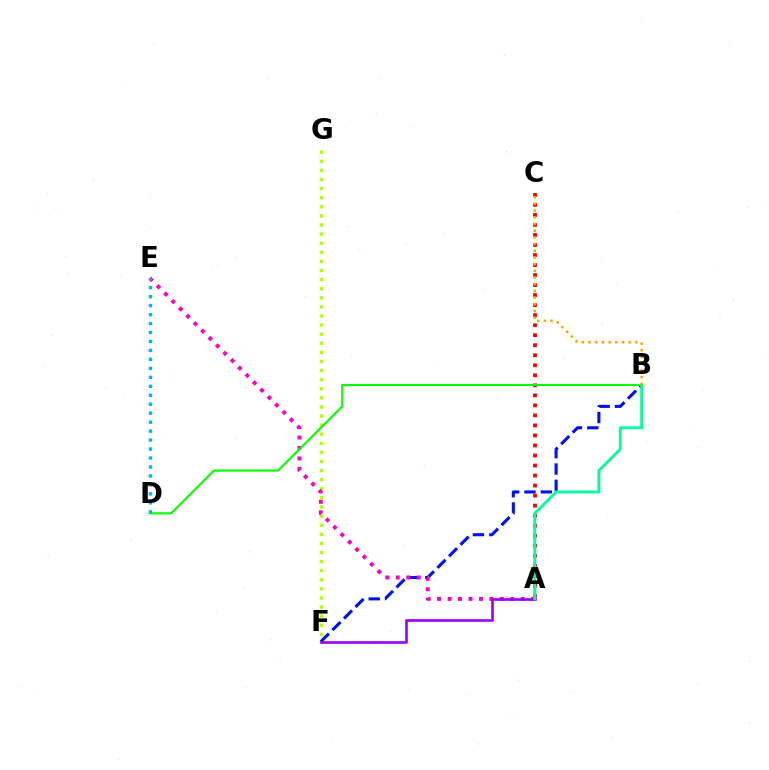{('B', 'F'): [{'color': '#0010ff', 'line_style': 'dashed', 'thickness': 2.22}], ('A', 'C'): [{'color': '#ff0000', 'line_style': 'dotted', 'thickness': 2.72}], ('F', 'G'): [{'color': '#b3ff00', 'line_style': 'dotted', 'thickness': 2.47}], ('A', 'E'): [{'color': '#ff00bd', 'line_style': 'dotted', 'thickness': 2.84}], ('A', 'F'): [{'color': '#9b00ff', 'line_style': 'solid', 'thickness': 1.91}], ('B', 'D'): [{'color': '#08ff00', 'line_style': 'solid', 'thickness': 1.52}], ('A', 'B'): [{'color': '#00ff9d', 'line_style': 'solid', 'thickness': 2.07}], ('B', 'C'): [{'color': '#ffa500', 'line_style': 'dotted', 'thickness': 1.82}], ('D', 'E'): [{'color': '#00b5ff', 'line_style': 'dotted', 'thickness': 2.44}]}